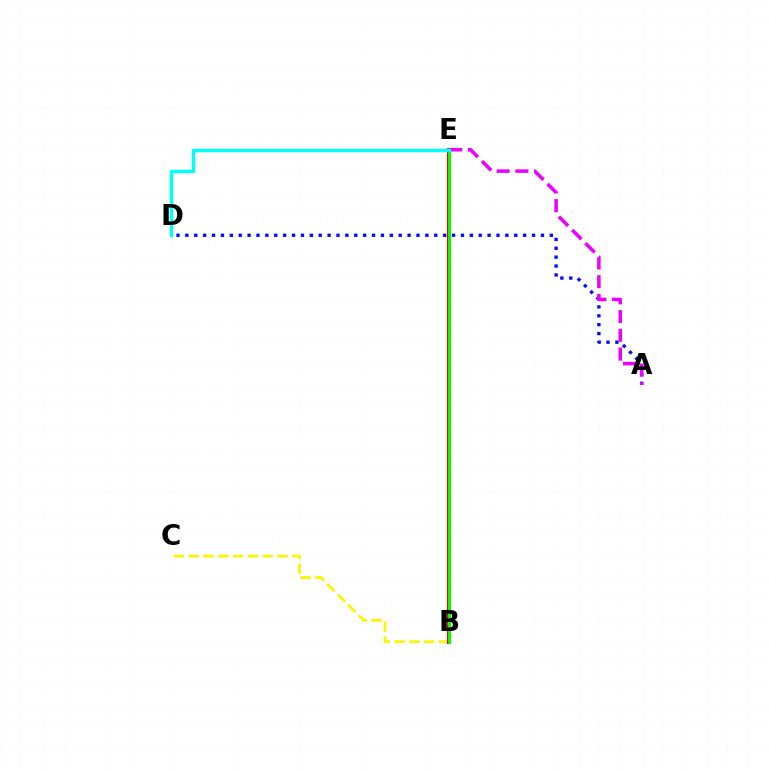{('A', 'D'): [{'color': '#0010ff', 'line_style': 'dotted', 'thickness': 2.42}], ('B', 'C'): [{'color': '#fcf500', 'line_style': 'dashed', 'thickness': 2.01}], ('B', 'E'): [{'color': '#ff0000', 'line_style': 'solid', 'thickness': 2.94}, {'color': '#08ff00', 'line_style': 'solid', 'thickness': 2.05}], ('A', 'E'): [{'color': '#ee00ff', 'line_style': 'dashed', 'thickness': 2.55}], ('D', 'E'): [{'color': '#00fff6', 'line_style': 'solid', 'thickness': 2.47}]}